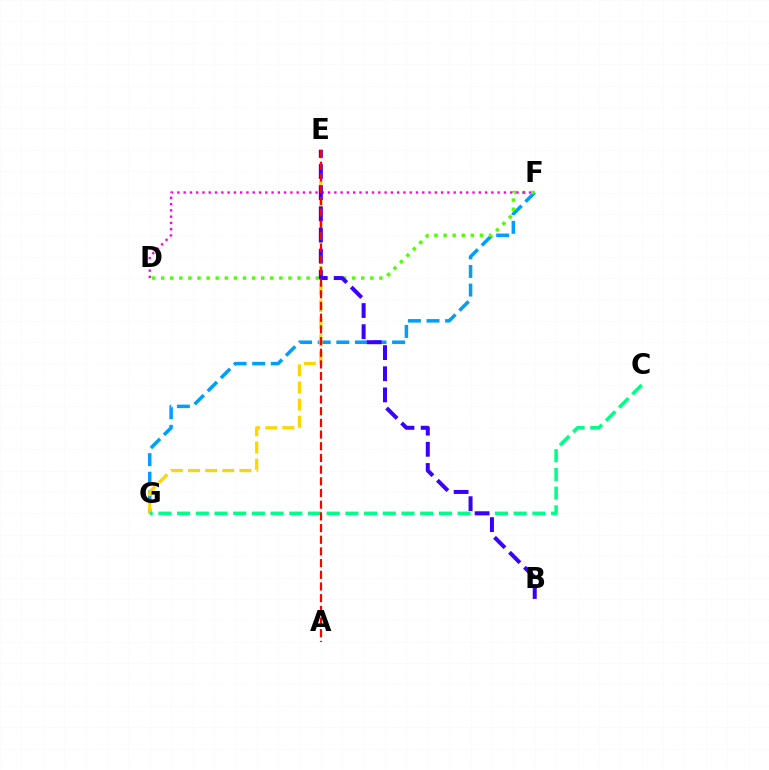{('F', 'G'): [{'color': '#009eff', 'line_style': 'dashed', 'thickness': 2.53}], ('E', 'G'): [{'color': '#ffd500', 'line_style': 'dashed', 'thickness': 2.33}], ('D', 'F'): [{'color': '#4fff00', 'line_style': 'dotted', 'thickness': 2.47}, {'color': '#ff00ed', 'line_style': 'dotted', 'thickness': 1.71}], ('C', 'G'): [{'color': '#00ff86', 'line_style': 'dashed', 'thickness': 2.54}], ('B', 'E'): [{'color': '#3700ff', 'line_style': 'dashed', 'thickness': 2.87}], ('A', 'E'): [{'color': '#ff0000', 'line_style': 'dashed', 'thickness': 1.59}]}